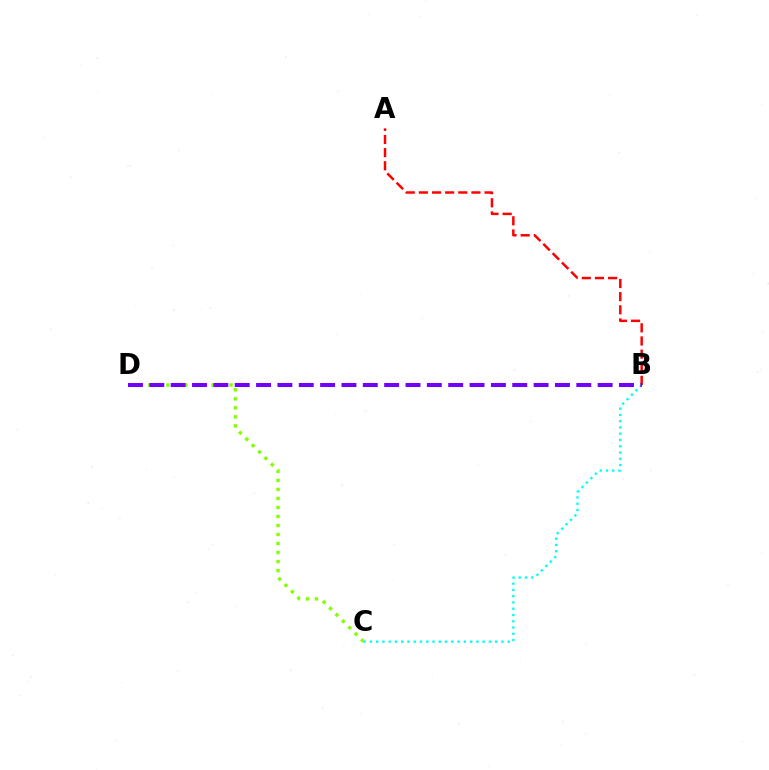{('C', 'D'): [{'color': '#84ff00', 'line_style': 'dotted', 'thickness': 2.45}], ('A', 'B'): [{'color': '#ff0000', 'line_style': 'dashed', 'thickness': 1.79}], ('B', 'C'): [{'color': '#00fff6', 'line_style': 'dotted', 'thickness': 1.7}], ('B', 'D'): [{'color': '#7200ff', 'line_style': 'dashed', 'thickness': 2.9}]}